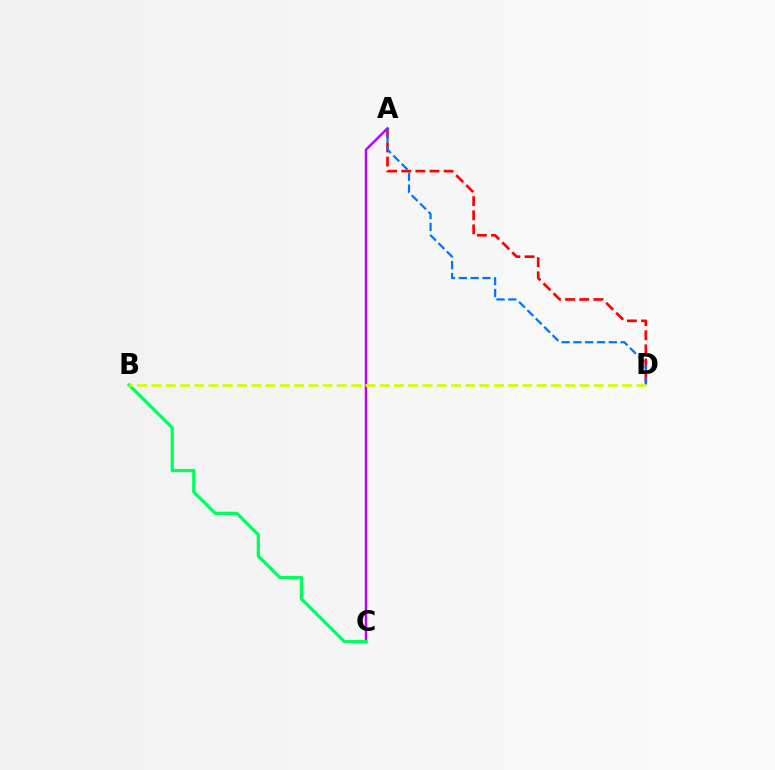{('A', 'D'): [{'color': '#ff0000', 'line_style': 'dashed', 'thickness': 1.92}, {'color': '#0074ff', 'line_style': 'dashed', 'thickness': 1.6}], ('A', 'C'): [{'color': '#b900ff', 'line_style': 'solid', 'thickness': 1.73}], ('B', 'C'): [{'color': '#00ff5c', 'line_style': 'solid', 'thickness': 2.33}], ('B', 'D'): [{'color': '#d1ff00', 'line_style': 'dashed', 'thickness': 1.94}]}